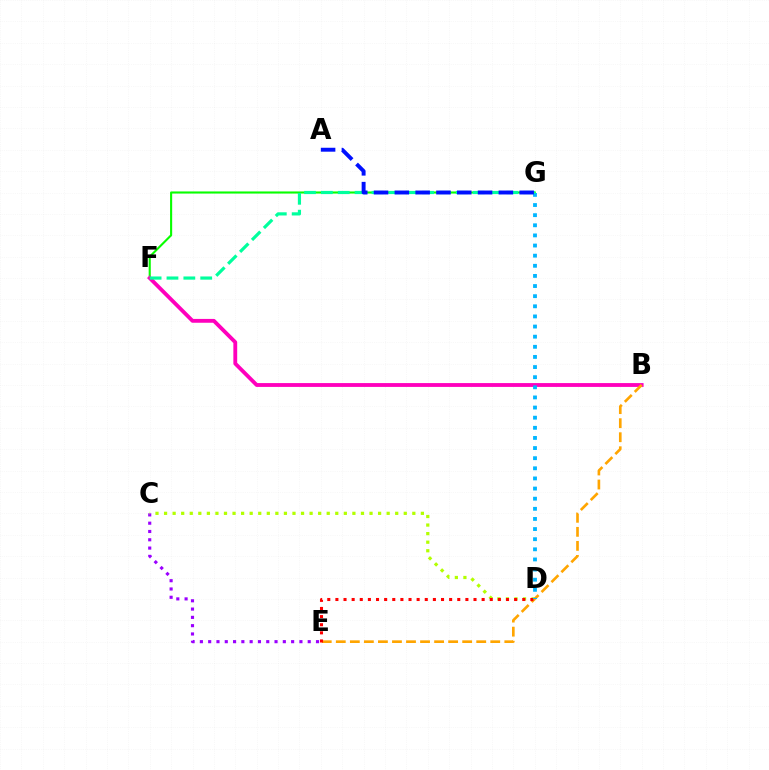{('F', 'G'): [{'color': '#08ff00', 'line_style': 'solid', 'thickness': 1.52}, {'color': '#00ff9d', 'line_style': 'dashed', 'thickness': 2.29}], ('B', 'F'): [{'color': '#ff00bd', 'line_style': 'solid', 'thickness': 2.76}], ('C', 'E'): [{'color': '#9b00ff', 'line_style': 'dotted', 'thickness': 2.25}], ('C', 'D'): [{'color': '#b3ff00', 'line_style': 'dotted', 'thickness': 2.33}], ('B', 'E'): [{'color': '#ffa500', 'line_style': 'dashed', 'thickness': 1.91}], ('D', 'E'): [{'color': '#ff0000', 'line_style': 'dotted', 'thickness': 2.21}], ('D', 'G'): [{'color': '#00b5ff', 'line_style': 'dotted', 'thickness': 2.75}], ('A', 'G'): [{'color': '#0010ff', 'line_style': 'dashed', 'thickness': 2.83}]}